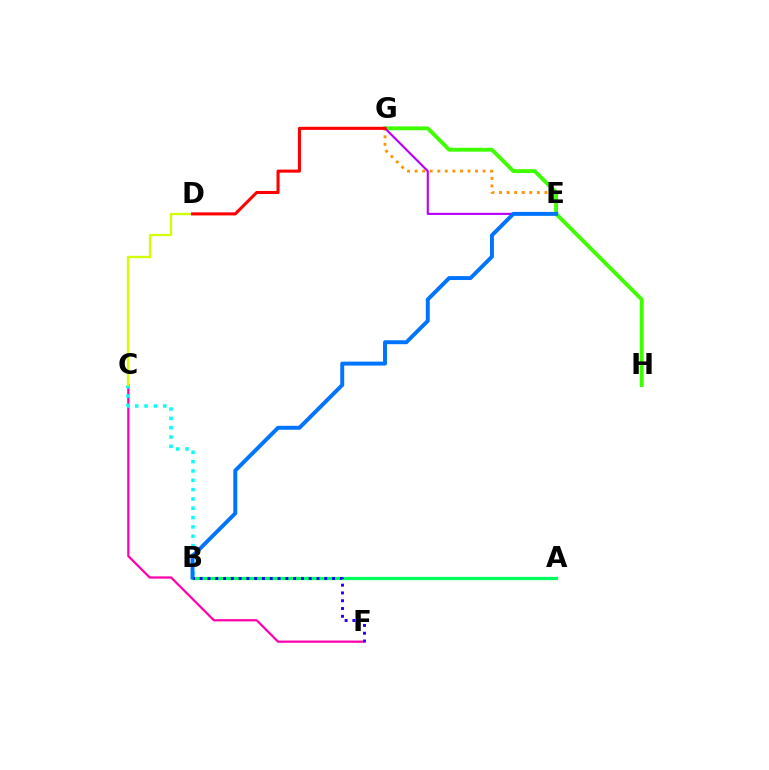{('E', 'G'): [{'color': '#ff9400', 'line_style': 'dotted', 'thickness': 2.05}, {'color': '#b900ff', 'line_style': 'solid', 'thickness': 1.54}], ('C', 'F'): [{'color': '#ff00ac', 'line_style': 'solid', 'thickness': 1.61}], ('G', 'H'): [{'color': '#3dff00', 'line_style': 'solid', 'thickness': 2.78}], ('A', 'B'): [{'color': '#00ff5c', 'line_style': 'solid', 'thickness': 2.36}], ('B', 'C'): [{'color': '#00fff6', 'line_style': 'dotted', 'thickness': 2.53}], ('C', 'D'): [{'color': '#d1ff00', 'line_style': 'solid', 'thickness': 1.66}], ('B', 'E'): [{'color': '#0074ff', 'line_style': 'solid', 'thickness': 2.83}], ('B', 'F'): [{'color': '#2500ff', 'line_style': 'dotted', 'thickness': 2.12}], ('D', 'G'): [{'color': '#ff0000', 'line_style': 'solid', 'thickness': 2.21}]}